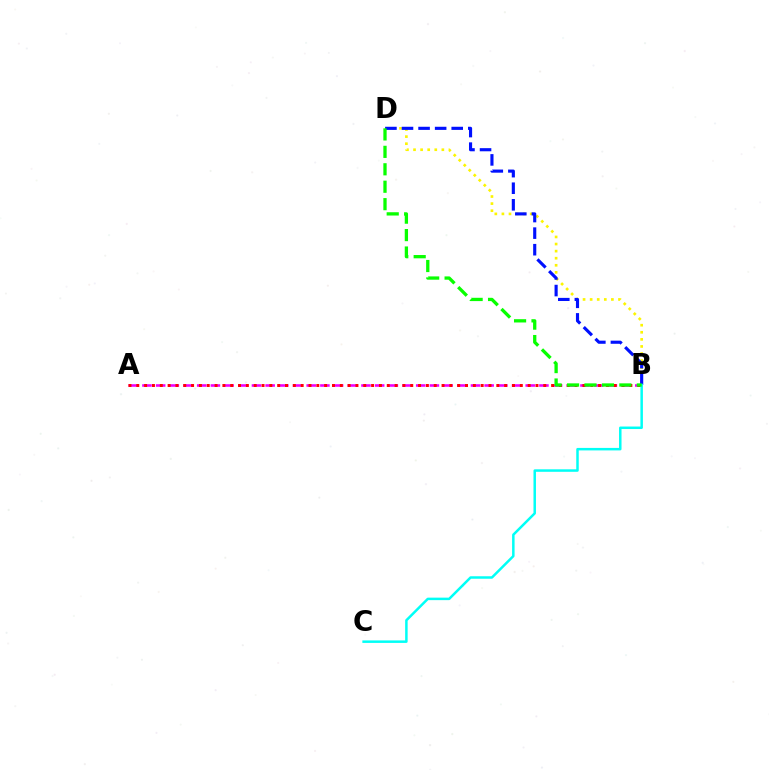{('B', 'D'): [{'color': '#fcf500', 'line_style': 'dotted', 'thickness': 1.92}, {'color': '#0010ff', 'line_style': 'dashed', 'thickness': 2.25}, {'color': '#08ff00', 'line_style': 'dashed', 'thickness': 2.37}], ('A', 'B'): [{'color': '#ee00ff', 'line_style': 'dashed', 'thickness': 1.86}, {'color': '#ff0000', 'line_style': 'dotted', 'thickness': 2.13}], ('B', 'C'): [{'color': '#00fff6', 'line_style': 'solid', 'thickness': 1.8}]}